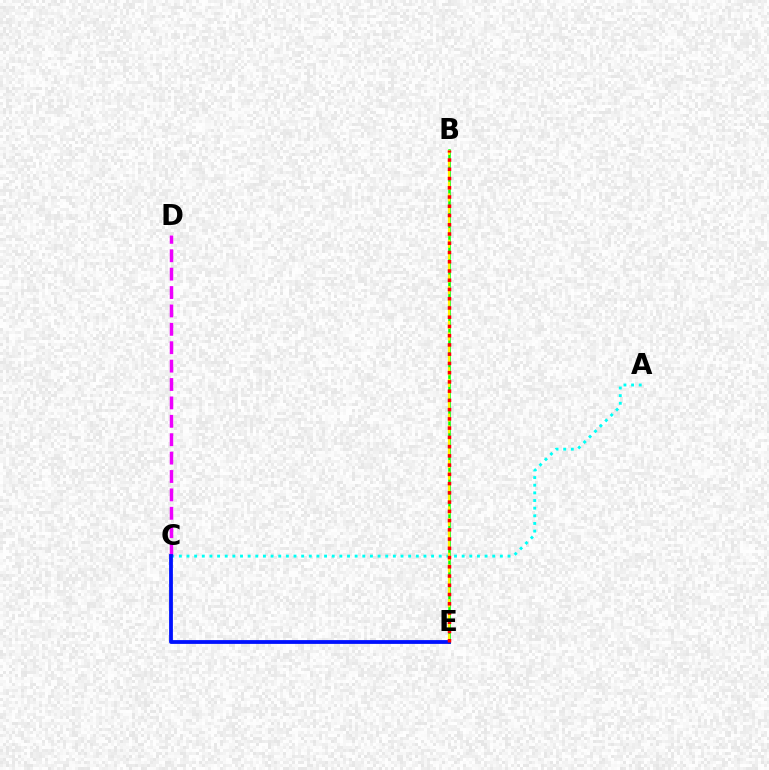{('A', 'C'): [{'color': '#00fff6', 'line_style': 'dotted', 'thickness': 2.08}], ('C', 'D'): [{'color': '#ee00ff', 'line_style': 'dashed', 'thickness': 2.5}], ('B', 'E'): [{'color': '#08ff00', 'line_style': 'solid', 'thickness': 1.82}, {'color': '#fcf500', 'line_style': 'dashed', 'thickness': 1.58}, {'color': '#ff0000', 'line_style': 'dotted', 'thickness': 2.51}], ('C', 'E'): [{'color': '#0010ff', 'line_style': 'solid', 'thickness': 2.74}]}